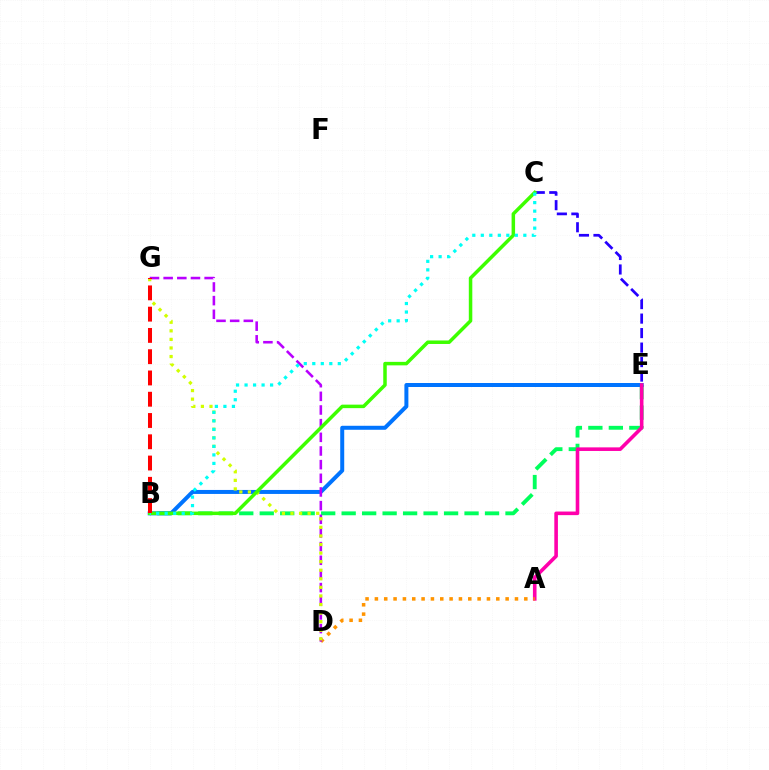{('B', 'E'): [{'color': '#00ff5c', 'line_style': 'dashed', 'thickness': 2.78}, {'color': '#0074ff', 'line_style': 'solid', 'thickness': 2.87}], ('A', 'E'): [{'color': '#ff00ac', 'line_style': 'solid', 'thickness': 2.59}], ('A', 'D'): [{'color': '#ff9400', 'line_style': 'dotted', 'thickness': 2.54}], ('D', 'G'): [{'color': '#b900ff', 'line_style': 'dashed', 'thickness': 1.86}, {'color': '#d1ff00', 'line_style': 'dotted', 'thickness': 2.33}], ('C', 'E'): [{'color': '#2500ff', 'line_style': 'dashed', 'thickness': 1.97}], ('B', 'C'): [{'color': '#3dff00', 'line_style': 'solid', 'thickness': 2.52}, {'color': '#00fff6', 'line_style': 'dotted', 'thickness': 2.31}], ('B', 'G'): [{'color': '#ff0000', 'line_style': 'dashed', 'thickness': 2.89}]}